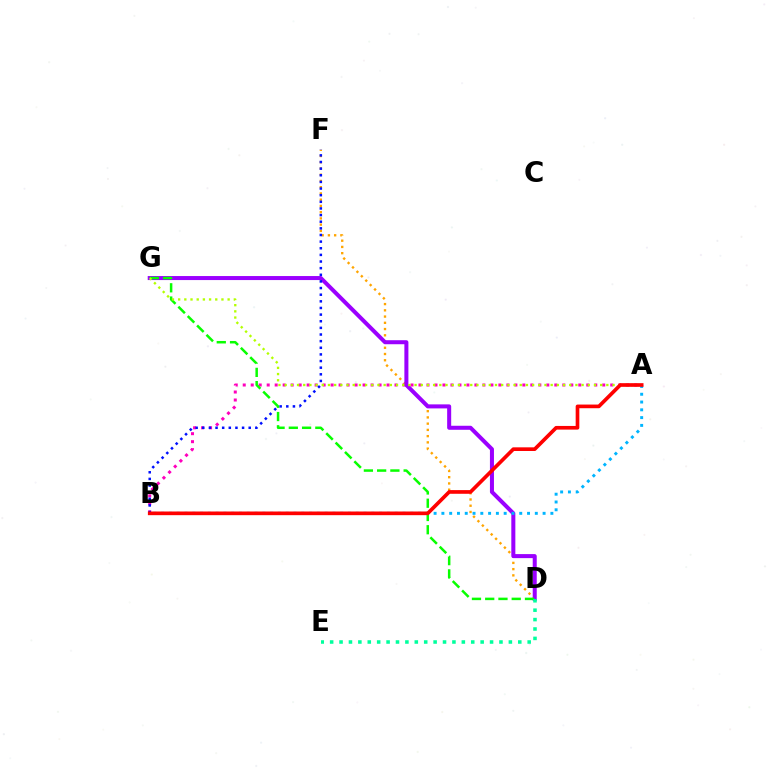{('D', 'F'): [{'color': '#ffa500', 'line_style': 'dotted', 'thickness': 1.7}], ('A', 'B'): [{'color': '#ff00bd', 'line_style': 'dotted', 'thickness': 2.17}, {'color': '#00b5ff', 'line_style': 'dotted', 'thickness': 2.12}, {'color': '#ff0000', 'line_style': 'solid', 'thickness': 2.64}], ('D', 'G'): [{'color': '#9b00ff', 'line_style': 'solid', 'thickness': 2.9}, {'color': '#08ff00', 'line_style': 'dashed', 'thickness': 1.8}], ('B', 'F'): [{'color': '#0010ff', 'line_style': 'dotted', 'thickness': 1.8}], ('A', 'G'): [{'color': '#b3ff00', 'line_style': 'dotted', 'thickness': 1.68}], ('D', 'E'): [{'color': '#00ff9d', 'line_style': 'dotted', 'thickness': 2.56}]}